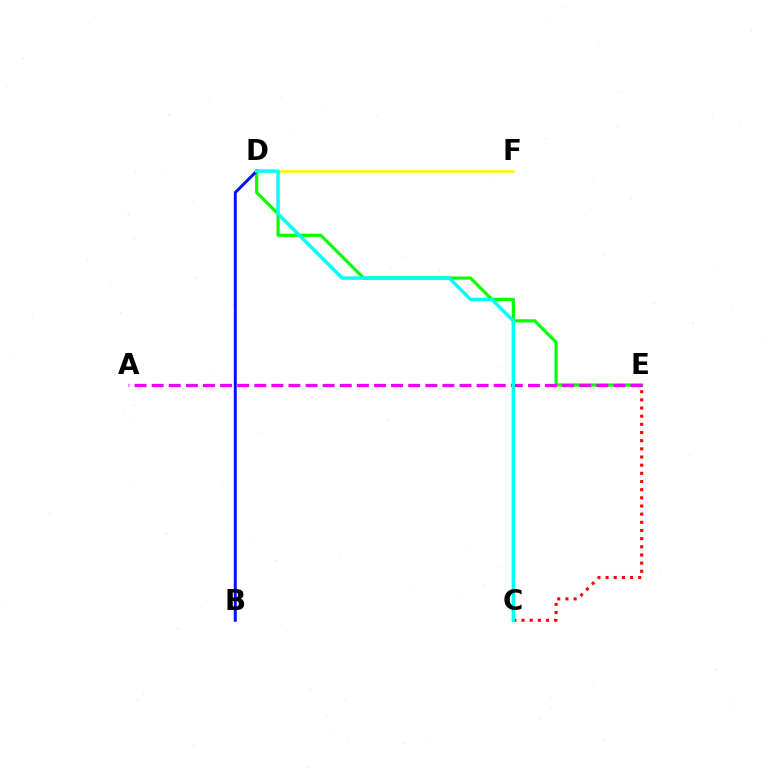{('D', 'F'): [{'color': '#fcf500', 'line_style': 'solid', 'thickness': 1.81}], ('D', 'E'): [{'color': '#08ff00', 'line_style': 'solid', 'thickness': 2.3}], ('A', 'E'): [{'color': '#ee00ff', 'line_style': 'dashed', 'thickness': 2.32}], ('B', 'D'): [{'color': '#0010ff', 'line_style': 'solid', 'thickness': 2.12}], ('C', 'E'): [{'color': '#ff0000', 'line_style': 'dotted', 'thickness': 2.22}], ('C', 'D'): [{'color': '#00fff6', 'line_style': 'solid', 'thickness': 2.5}]}